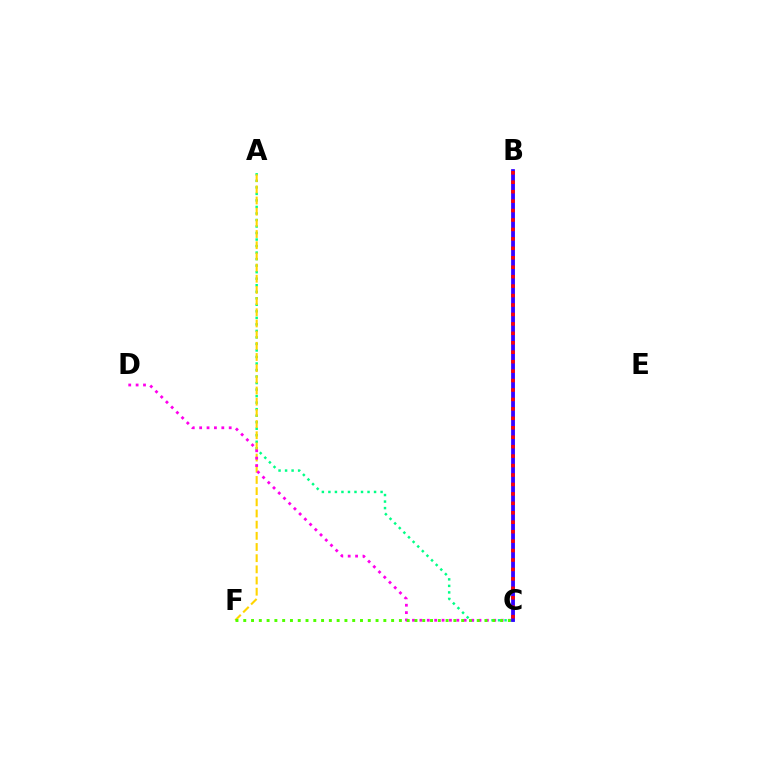{('A', 'C'): [{'color': '#00ff86', 'line_style': 'dotted', 'thickness': 1.77}], ('A', 'F'): [{'color': '#ffd500', 'line_style': 'dashed', 'thickness': 1.52}], ('C', 'D'): [{'color': '#ff00ed', 'line_style': 'dotted', 'thickness': 2.01}], ('B', 'C'): [{'color': '#009eff', 'line_style': 'solid', 'thickness': 1.8}, {'color': '#3700ff', 'line_style': 'solid', 'thickness': 2.69}, {'color': '#ff0000', 'line_style': 'dotted', 'thickness': 2.57}], ('C', 'F'): [{'color': '#4fff00', 'line_style': 'dotted', 'thickness': 2.11}]}